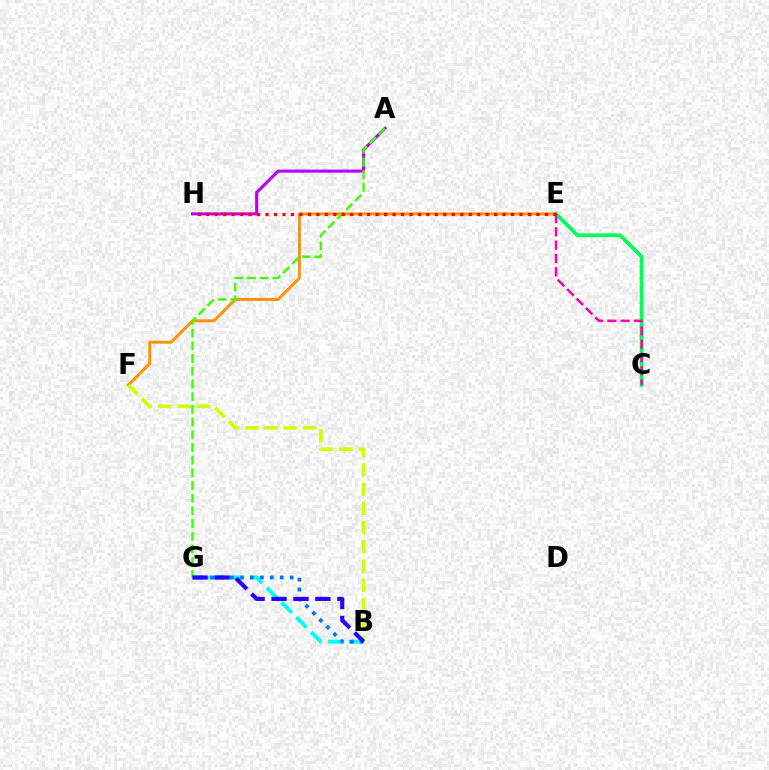{('A', 'H'): [{'color': '#b900ff', 'line_style': 'solid', 'thickness': 2.22}], ('E', 'F'): [{'color': '#ff9400', 'line_style': 'solid', 'thickness': 2.13}], ('B', 'G'): [{'color': '#00fff6', 'line_style': 'dashed', 'thickness': 2.84}, {'color': '#0074ff', 'line_style': 'dotted', 'thickness': 2.7}, {'color': '#2500ff', 'line_style': 'dashed', 'thickness': 2.98}], ('C', 'E'): [{'color': '#00ff5c', 'line_style': 'solid', 'thickness': 2.71}, {'color': '#ff00ac', 'line_style': 'dashed', 'thickness': 1.81}], ('A', 'G'): [{'color': '#3dff00', 'line_style': 'dashed', 'thickness': 1.73}], ('B', 'F'): [{'color': '#d1ff00', 'line_style': 'dashed', 'thickness': 2.61}], ('E', 'H'): [{'color': '#ff0000', 'line_style': 'dotted', 'thickness': 2.3}]}